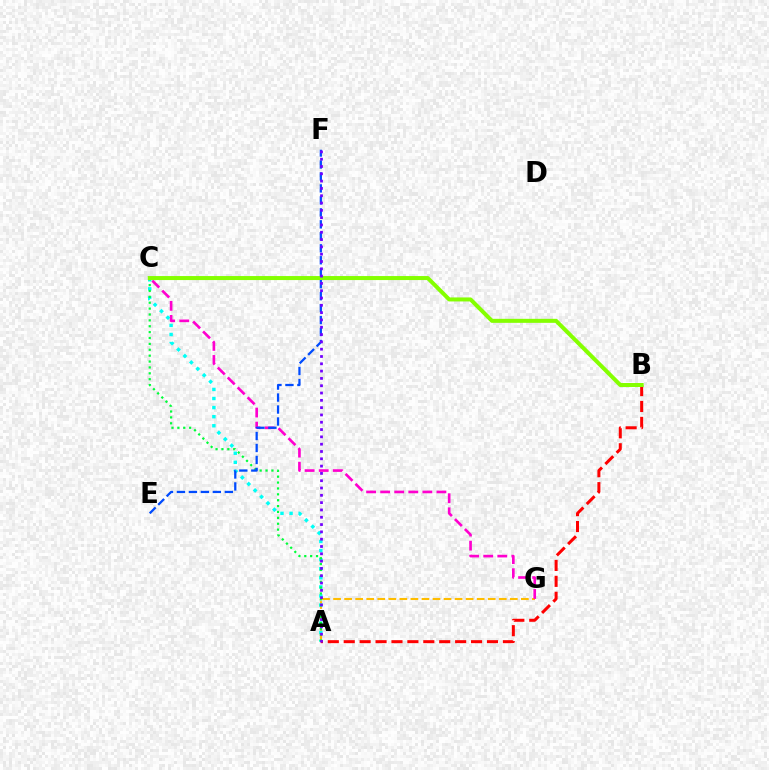{('A', 'G'): [{'color': '#ffbd00', 'line_style': 'dashed', 'thickness': 1.5}], ('C', 'G'): [{'color': '#ff00cf', 'line_style': 'dashed', 'thickness': 1.91}], ('A', 'C'): [{'color': '#00fff6', 'line_style': 'dotted', 'thickness': 2.47}, {'color': '#00ff39', 'line_style': 'dotted', 'thickness': 1.6}], ('A', 'B'): [{'color': '#ff0000', 'line_style': 'dashed', 'thickness': 2.16}], ('B', 'C'): [{'color': '#84ff00', 'line_style': 'solid', 'thickness': 2.89}], ('E', 'F'): [{'color': '#004bff', 'line_style': 'dashed', 'thickness': 1.63}], ('A', 'F'): [{'color': '#7200ff', 'line_style': 'dotted', 'thickness': 1.99}]}